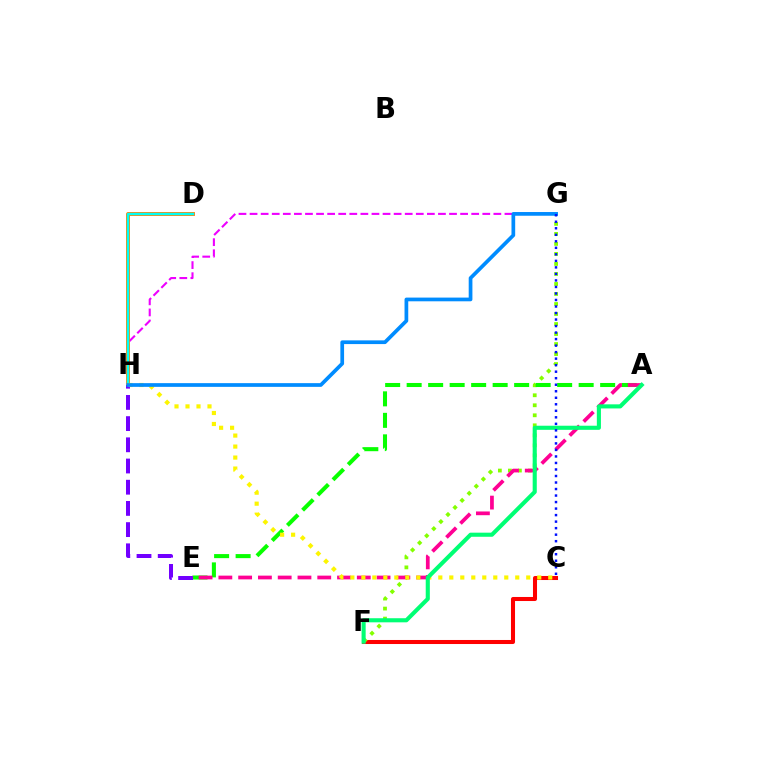{('G', 'H'): [{'color': '#ee00ff', 'line_style': 'dashed', 'thickness': 1.51}, {'color': '#008cff', 'line_style': 'solid', 'thickness': 2.67}], ('C', 'F'): [{'color': '#ff0000', 'line_style': 'solid', 'thickness': 2.91}], ('D', 'H'): [{'color': '#ff7c00', 'line_style': 'solid', 'thickness': 2.77}, {'color': '#00fff6', 'line_style': 'solid', 'thickness': 1.71}], ('F', 'G'): [{'color': '#84ff00', 'line_style': 'dotted', 'thickness': 2.72}], ('A', 'E'): [{'color': '#08ff00', 'line_style': 'dashed', 'thickness': 2.92}, {'color': '#ff0094', 'line_style': 'dashed', 'thickness': 2.69}], ('E', 'H'): [{'color': '#7200ff', 'line_style': 'dashed', 'thickness': 2.88}], ('C', 'H'): [{'color': '#fcf500', 'line_style': 'dotted', 'thickness': 2.99}], ('A', 'F'): [{'color': '#00ff74', 'line_style': 'solid', 'thickness': 2.95}], ('C', 'G'): [{'color': '#0010ff', 'line_style': 'dotted', 'thickness': 1.77}]}